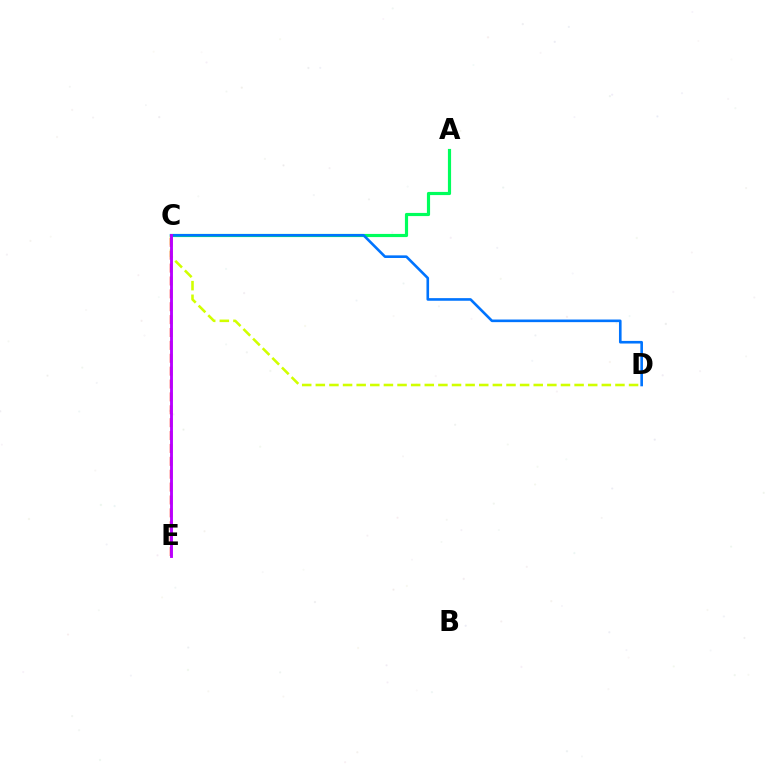{('C', 'D'): [{'color': '#d1ff00', 'line_style': 'dashed', 'thickness': 1.85}, {'color': '#0074ff', 'line_style': 'solid', 'thickness': 1.88}], ('C', 'E'): [{'color': '#ff0000', 'line_style': 'dashed', 'thickness': 1.75}, {'color': '#b900ff', 'line_style': 'solid', 'thickness': 2.07}], ('A', 'C'): [{'color': '#00ff5c', 'line_style': 'solid', 'thickness': 2.28}]}